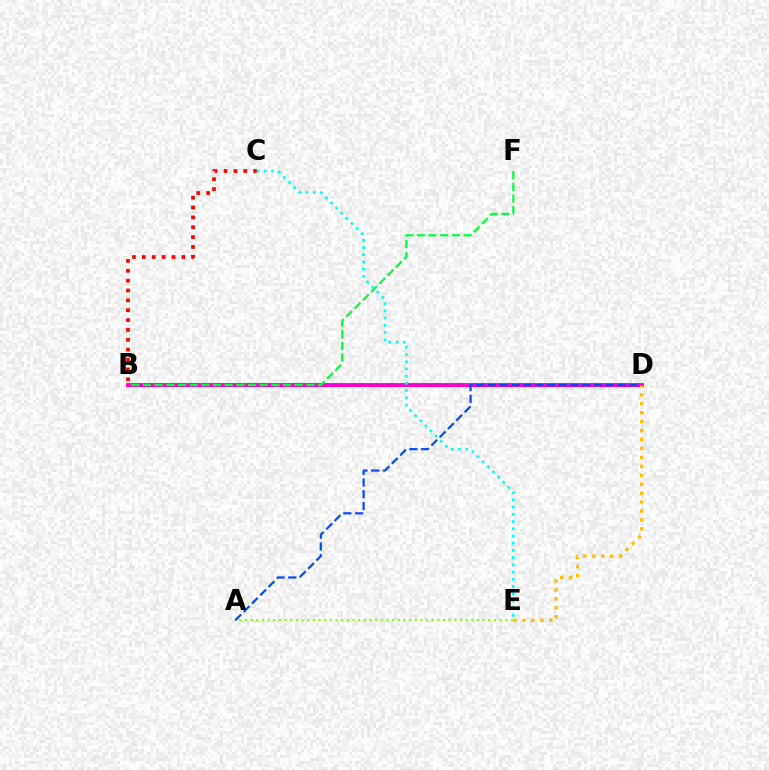{('B', 'D'): [{'color': '#7200ff', 'line_style': 'solid', 'thickness': 2.05}, {'color': '#ff00cf', 'line_style': 'solid', 'thickness': 2.79}], ('B', 'C'): [{'color': '#ff0000', 'line_style': 'dotted', 'thickness': 2.68}], ('A', 'E'): [{'color': '#84ff00', 'line_style': 'dotted', 'thickness': 1.54}], ('B', 'F'): [{'color': '#00ff39', 'line_style': 'dashed', 'thickness': 1.59}], ('D', 'E'): [{'color': '#ffbd00', 'line_style': 'dotted', 'thickness': 2.43}], ('A', 'D'): [{'color': '#004bff', 'line_style': 'dashed', 'thickness': 1.6}], ('C', 'E'): [{'color': '#00fff6', 'line_style': 'dotted', 'thickness': 1.96}]}